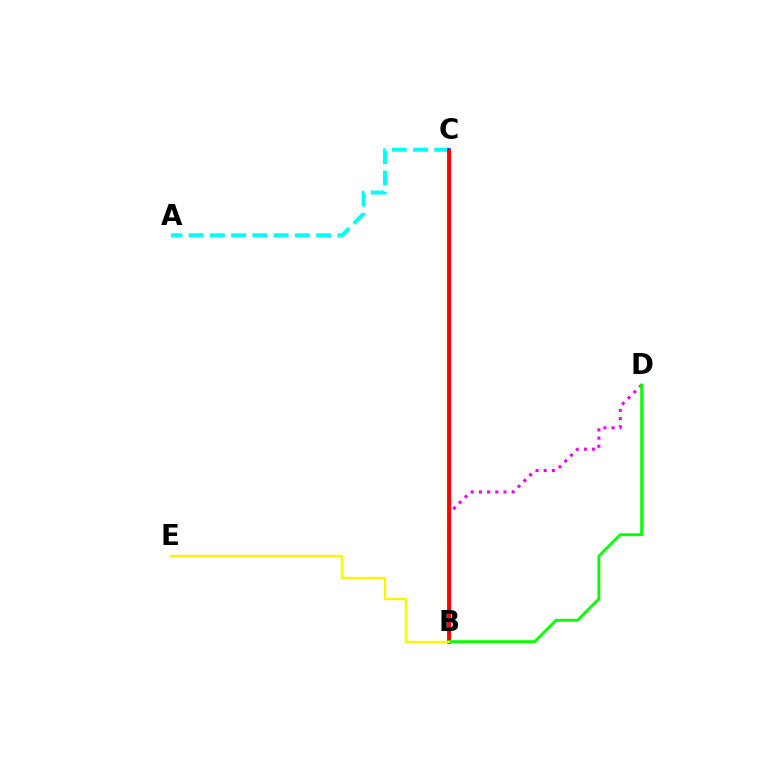{('A', 'C'): [{'color': '#00fff6', 'line_style': 'dashed', 'thickness': 2.89}], ('B', 'C'): [{'color': '#0010ff', 'line_style': 'solid', 'thickness': 2.54}, {'color': '#ff0000', 'line_style': 'solid', 'thickness': 2.24}], ('B', 'D'): [{'color': '#ee00ff', 'line_style': 'dotted', 'thickness': 2.22}, {'color': '#08ff00', 'line_style': 'solid', 'thickness': 2.07}], ('B', 'E'): [{'color': '#fcf500', 'line_style': 'solid', 'thickness': 1.72}]}